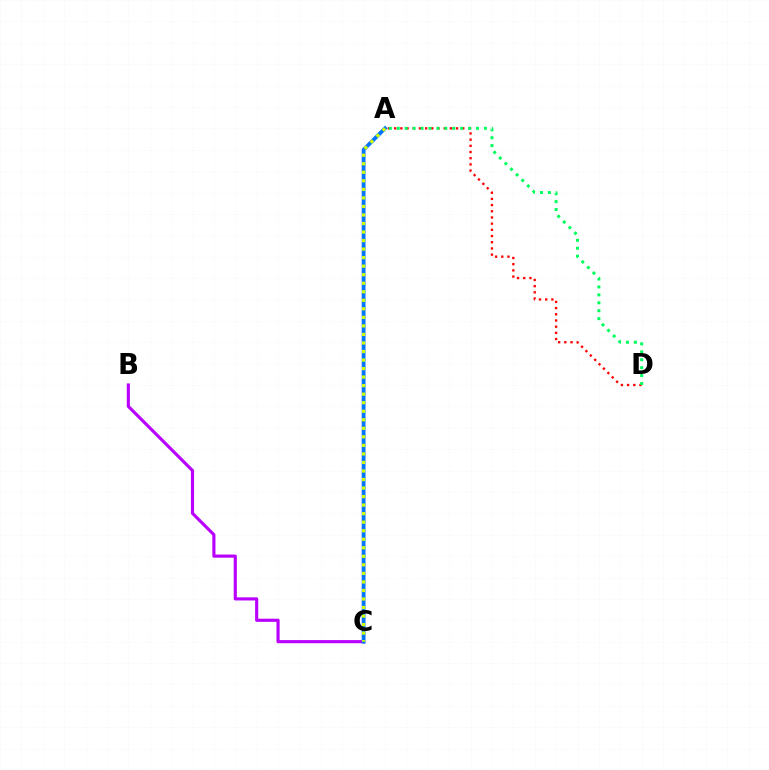{('B', 'C'): [{'color': '#b900ff', 'line_style': 'solid', 'thickness': 2.25}], ('A', 'C'): [{'color': '#0074ff', 'line_style': 'solid', 'thickness': 2.73}, {'color': '#d1ff00', 'line_style': 'dotted', 'thickness': 2.32}], ('A', 'D'): [{'color': '#ff0000', 'line_style': 'dotted', 'thickness': 1.68}, {'color': '#00ff5c', 'line_style': 'dotted', 'thickness': 2.15}]}